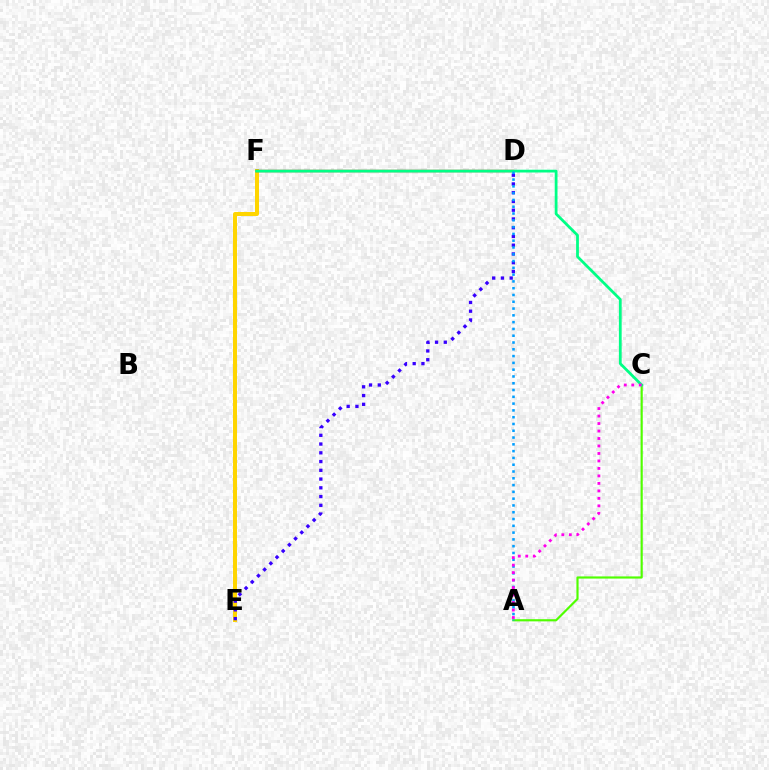{('E', 'F'): [{'color': '#ffd500', 'line_style': 'solid', 'thickness': 2.87}], ('D', 'F'): [{'color': '#ff0000', 'line_style': 'solid', 'thickness': 1.68}], ('D', 'E'): [{'color': '#3700ff', 'line_style': 'dotted', 'thickness': 2.38}], ('A', 'C'): [{'color': '#4fff00', 'line_style': 'solid', 'thickness': 1.56}, {'color': '#ff00ed', 'line_style': 'dotted', 'thickness': 2.03}], ('C', 'F'): [{'color': '#00ff86', 'line_style': 'solid', 'thickness': 2.0}], ('A', 'D'): [{'color': '#009eff', 'line_style': 'dotted', 'thickness': 1.84}]}